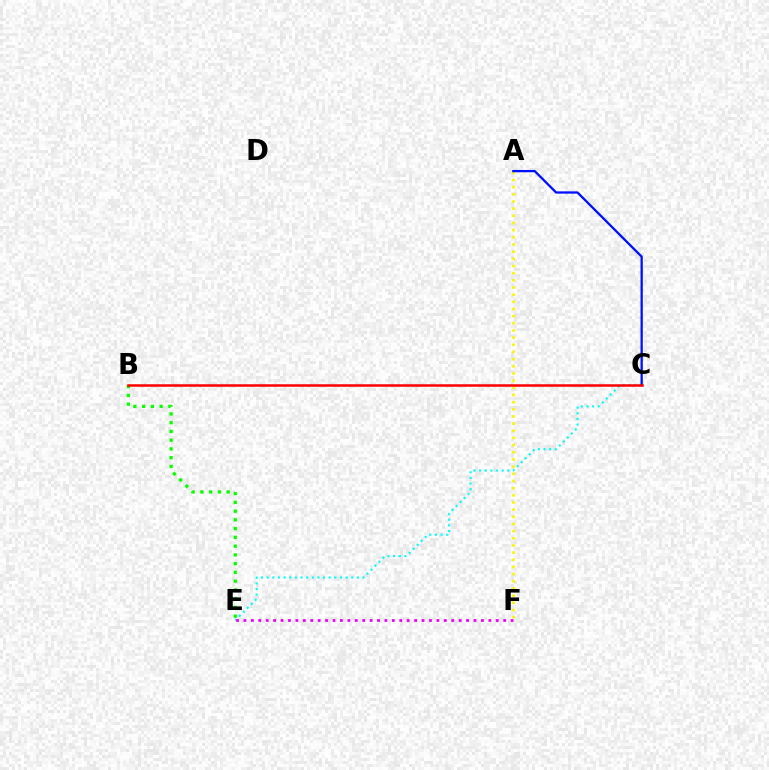{('A', 'F'): [{'color': '#fcf500', 'line_style': 'dotted', 'thickness': 1.95}], ('C', 'E'): [{'color': '#00fff6', 'line_style': 'dotted', 'thickness': 1.53}], ('B', 'E'): [{'color': '#08ff00', 'line_style': 'dotted', 'thickness': 2.38}], ('A', 'C'): [{'color': '#0010ff', 'line_style': 'solid', 'thickness': 1.65}], ('E', 'F'): [{'color': '#ee00ff', 'line_style': 'dotted', 'thickness': 2.02}], ('B', 'C'): [{'color': '#ff0000', 'line_style': 'solid', 'thickness': 1.81}]}